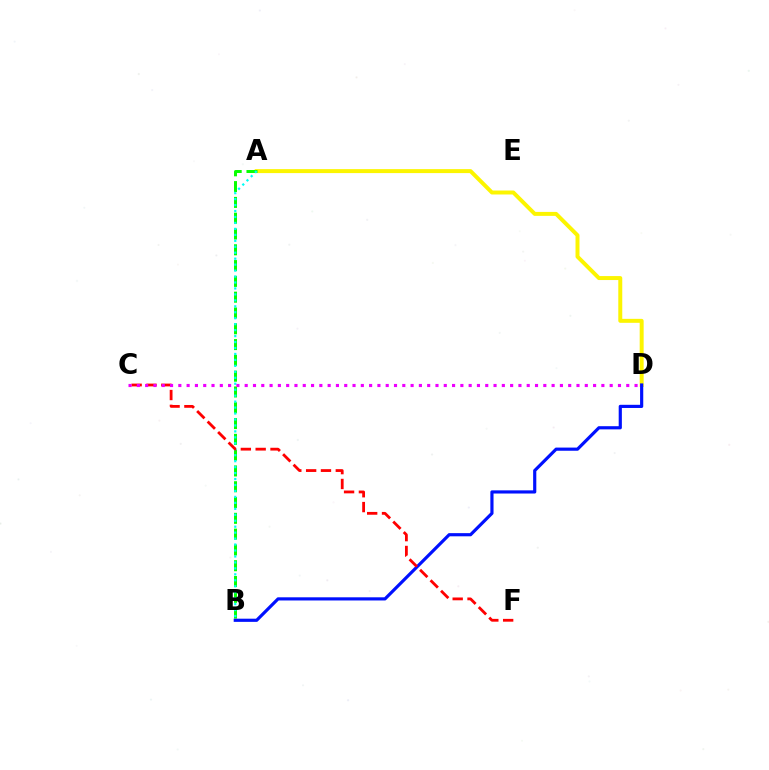{('A', 'D'): [{'color': '#fcf500', 'line_style': 'solid', 'thickness': 2.85}], ('A', 'B'): [{'color': '#08ff00', 'line_style': 'dashed', 'thickness': 2.15}, {'color': '#00fff6', 'line_style': 'dotted', 'thickness': 1.62}], ('B', 'D'): [{'color': '#0010ff', 'line_style': 'solid', 'thickness': 2.28}], ('C', 'F'): [{'color': '#ff0000', 'line_style': 'dashed', 'thickness': 2.01}], ('C', 'D'): [{'color': '#ee00ff', 'line_style': 'dotted', 'thickness': 2.25}]}